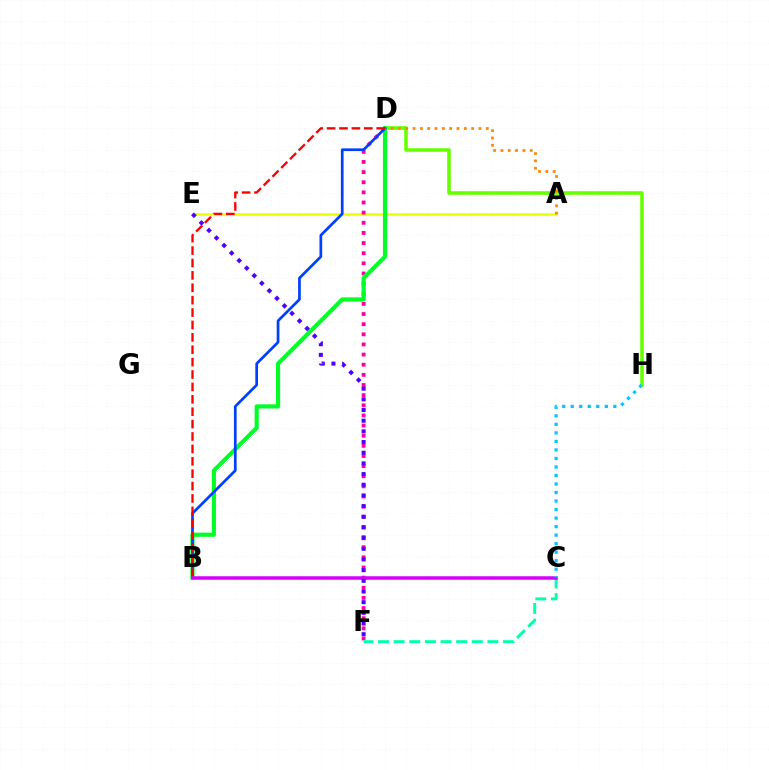{('A', 'E'): [{'color': '#eeff00', 'line_style': 'solid', 'thickness': 1.88}], ('D', 'H'): [{'color': '#66ff00', 'line_style': 'solid', 'thickness': 2.57}], ('D', 'F'): [{'color': '#ff00a0', 'line_style': 'dotted', 'thickness': 2.75}], ('B', 'D'): [{'color': '#00ff27', 'line_style': 'solid', 'thickness': 2.98}, {'color': '#003fff', 'line_style': 'solid', 'thickness': 1.95}, {'color': '#ff0000', 'line_style': 'dashed', 'thickness': 1.68}], ('C', 'F'): [{'color': '#00ffaf', 'line_style': 'dashed', 'thickness': 2.12}], ('A', 'D'): [{'color': '#ff8800', 'line_style': 'dotted', 'thickness': 1.99}], ('B', 'C'): [{'color': '#d600ff', 'line_style': 'solid', 'thickness': 2.53}], ('E', 'F'): [{'color': '#4f00ff', 'line_style': 'dotted', 'thickness': 2.9}], ('C', 'H'): [{'color': '#00c7ff', 'line_style': 'dotted', 'thickness': 2.32}]}